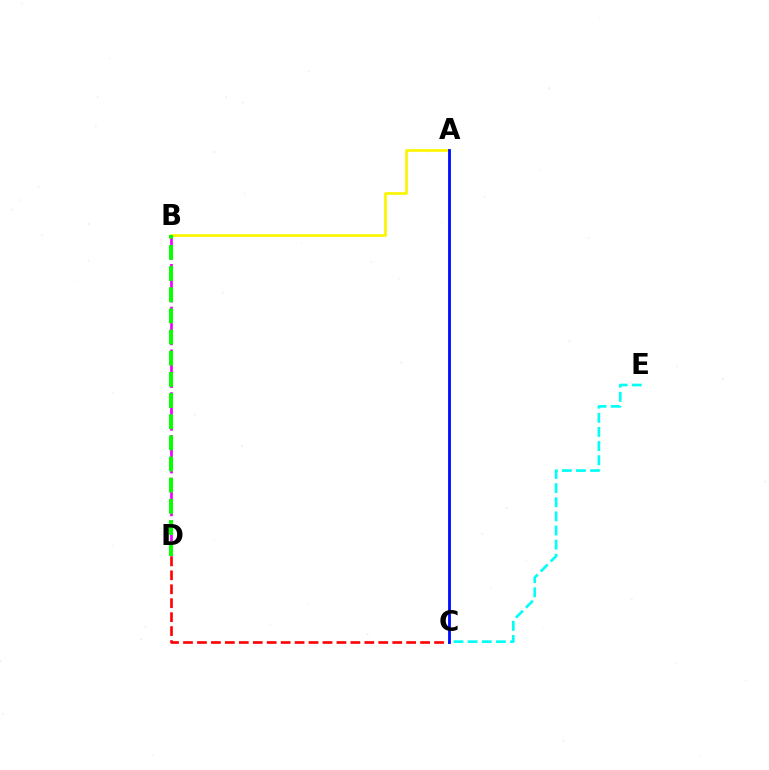{('C', 'E'): [{'color': '#00fff6', 'line_style': 'dashed', 'thickness': 1.92}], ('B', 'D'): [{'color': '#ee00ff', 'line_style': 'dashed', 'thickness': 1.94}, {'color': '#08ff00', 'line_style': 'dashed', 'thickness': 2.87}], ('A', 'B'): [{'color': '#fcf500', 'line_style': 'solid', 'thickness': 1.95}], ('C', 'D'): [{'color': '#ff0000', 'line_style': 'dashed', 'thickness': 1.89}], ('A', 'C'): [{'color': '#0010ff', 'line_style': 'solid', 'thickness': 2.05}]}